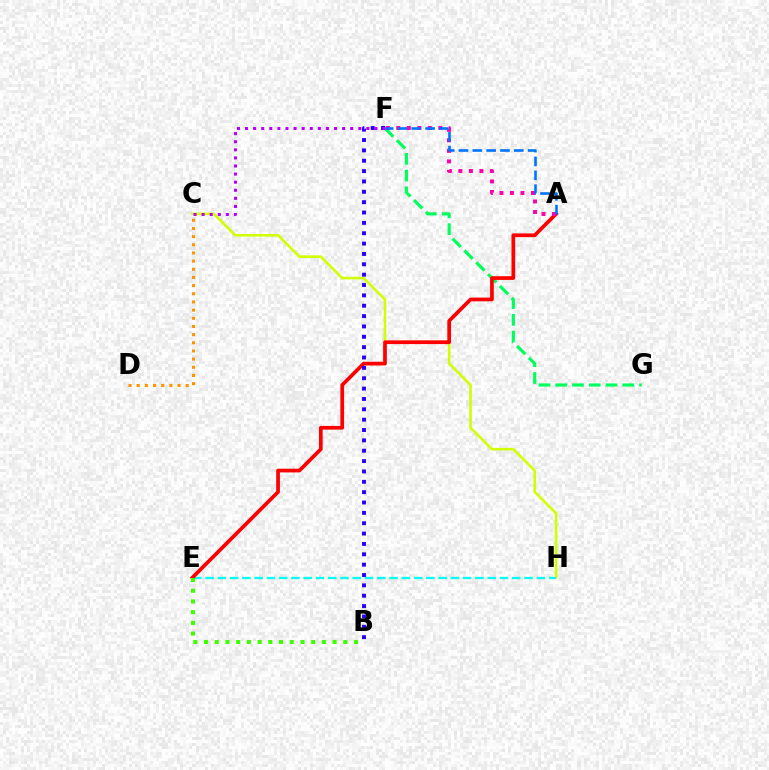{('C', 'H'): [{'color': '#d1ff00', 'line_style': 'solid', 'thickness': 1.86}], ('E', 'H'): [{'color': '#00fff6', 'line_style': 'dashed', 'thickness': 1.67}], ('F', 'G'): [{'color': '#00ff5c', 'line_style': 'dashed', 'thickness': 2.28}], ('A', 'E'): [{'color': '#ff0000', 'line_style': 'solid', 'thickness': 2.67}], ('A', 'F'): [{'color': '#ff00ac', 'line_style': 'dotted', 'thickness': 2.86}, {'color': '#0074ff', 'line_style': 'dashed', 'thickness': 1.88}], ('B', 'F'): [{'color': '#2500ff', 'line_style': 'dotted', 'thickness': 2.81}], ('B', 'E'): [{'color': '#3dff00', 'line_style': 'dotted', 'thickness': 2.91}], ('C', 'D'): [{'color': '#ff9400', 'line_style': 'dotted', 'thickness': 2.22}], ('C', 'F'): [{'color': '#b900ff', 'line_style': 'dotted', 'thickness': 2.2}]}